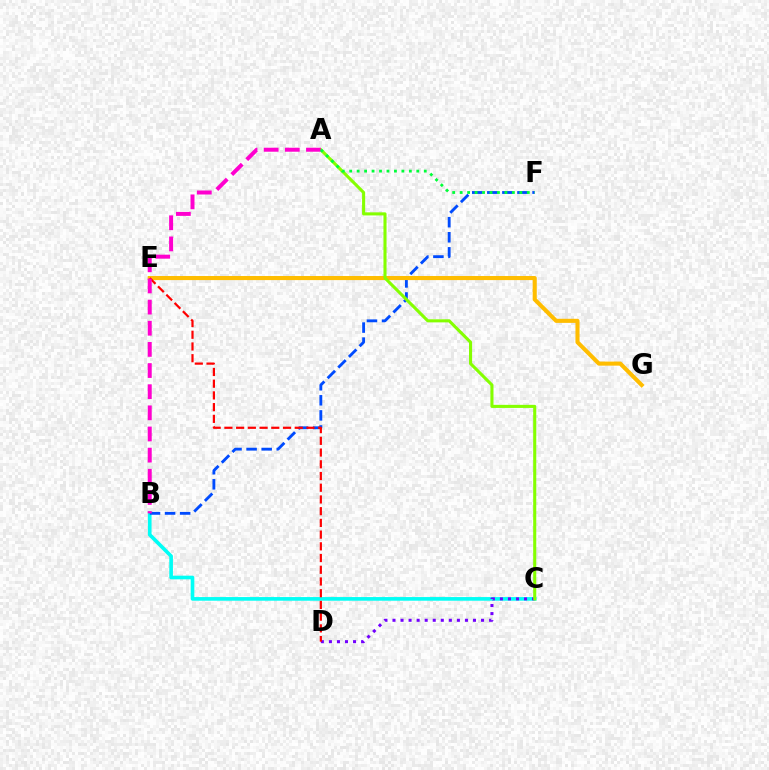{('B', 'C'): [{'color': '#00fff6', 'line_style': 'solid', 'thickness': 2.63}], ('B', 'F'): [{'color': '#004bff', 'line_style': 'dashed', 'thickness': 2.05}], ('E', 'G'): [{'color': '#ffbd00', 'line_style': 'solid', 'thickness': 2.94}], ('C', 'D'): [{'color': '#7200ff', 'line_style': 'dotted', 'thickness': 2.19}], ('D', 'E'): [{'color': '#ff0000', 'line_style': 'dashed', 'thickness': 1.59}], ('A', 'C'): [{'color': '#84ff00', 'line_style': 'solid', 'thickness': 2.22}], ('A', 'B'): [{'color': '#ff00cf', 'line_style': 'dashed', 'thickness': 2.87}], ('A', 'F'): [{'color': '#00ff39', 'line_style': 'dotted', 'thickness': 2.03}]}